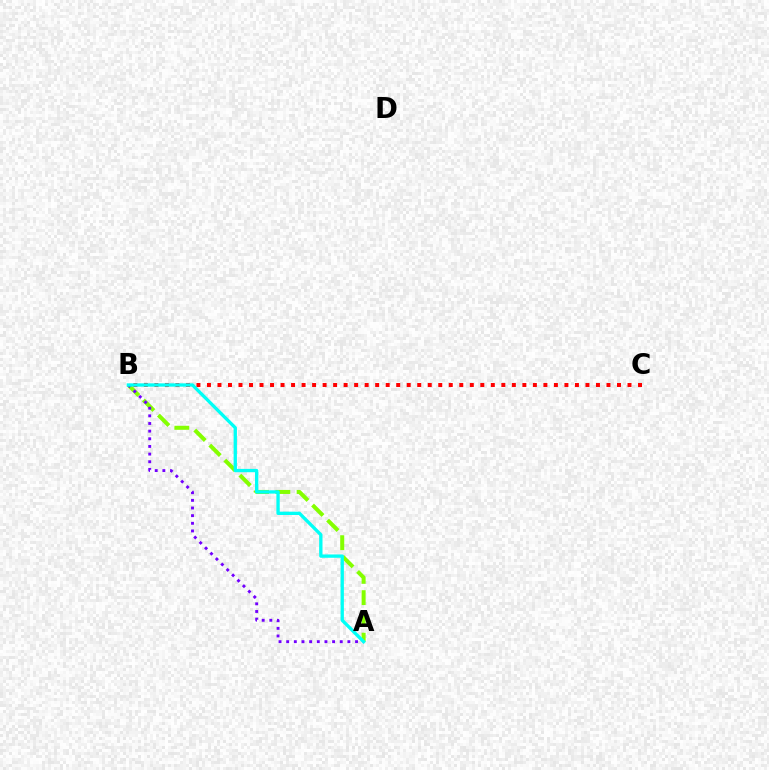{('A', 'B'): [{'color': '#84ff00', 'line_style': 'dashed', 'thickness': 2.89}, {'color': '#7200ff', 'line_style': 'dotted', 'thickness': 2.08}, {'color': '#00fff6', 'line_style': 'solid', 'thickness': 2.39}], ('B', 'C'): [{'color': '#ff0000', 'line_style': 'dotted', 'thickness': 2.86}]}